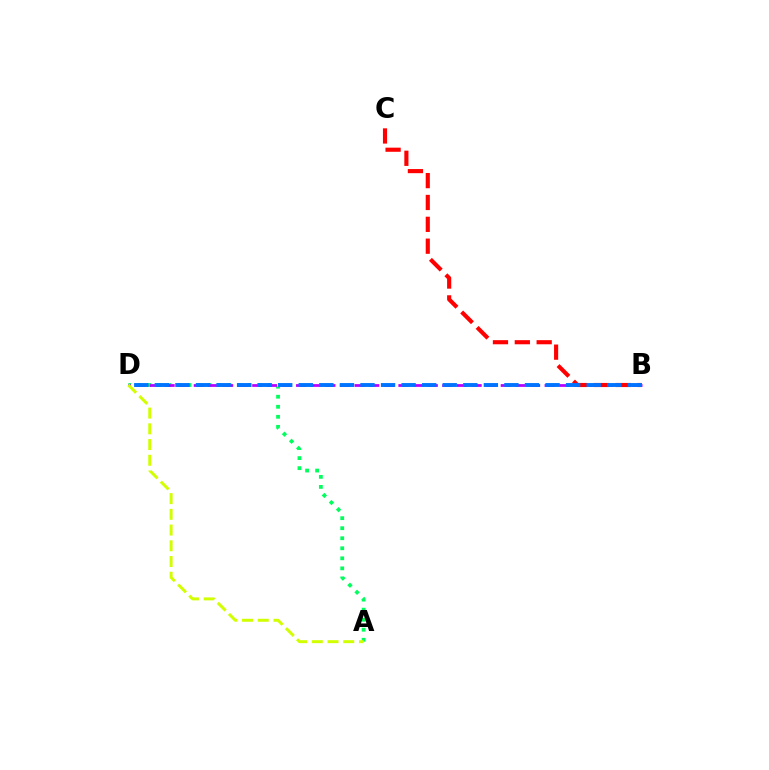{('A', 'D'): [{'color': '#00ff5c', 'line_style': 'dotted', 'thickness': 2.73}, {'color': '#d1ff00', 'line_style': 'dashed', 'thickness': 2.14}], ('B', 'D'): [{'color': '#b900ff', 'line_style': 'dashed', 'thickness': 1.99}, {'color': '#0074ff', 'line_style': 'dashed', 'thickness': 2.79}], ('B', 'C'): [{'color': '#ff0000', 'line_style': 'dashed', 'thickness': 2.97}]}